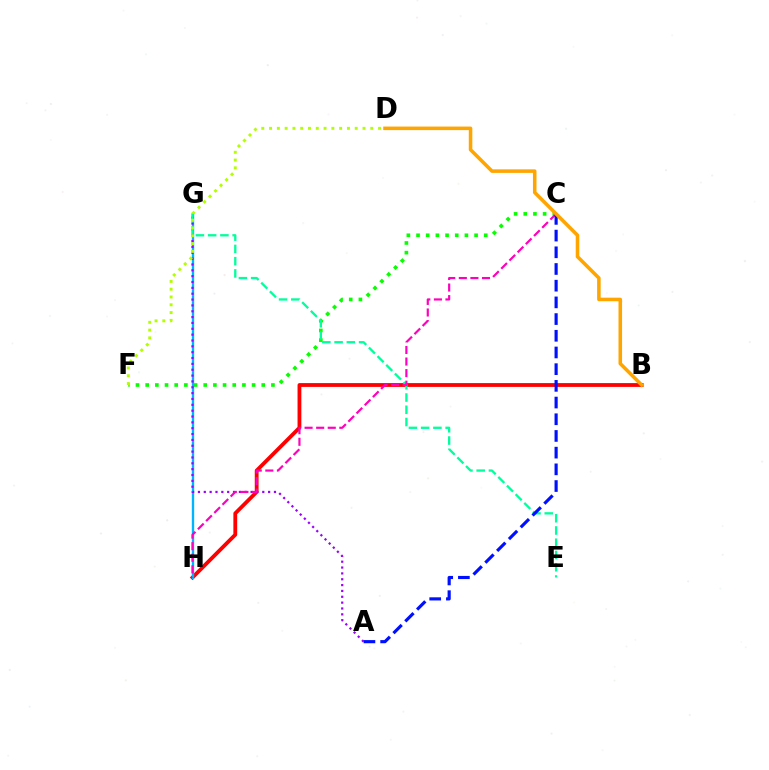{('C', 'F'): [{'color': '#08ff00', 'line_style': 'dotted', 'thickness': 2.63}], ('B', 'H'): [{'color': '#ff0000', 'line_style': 'solid', 'thickness': 2.74}], ('G', 'H'): [{'color': '#00b5ff', 'line_style': 'solid', 'thickness': 1.69}], ('A', 'G'): [{'color': '#9b00ff', 'line_style': 'dotted', 'thickness': 1.59}], ('E', 'G'): [{'color': '#00ff9d', 'line_style': 'dashed', 'thickness': 1.66}], ('D', 'F'): [{'color': '#b3ff00', 'line_style': 'dotted', 'thickness': 2.12}], ('C', 'H'): [{'color': '#ff00bd', 'line_style': 'dashed', 'thickness': 1.57}], ('A', 'C'): [{'color': '#0010ff', 'line_style': 'dashed', 'thickness': 2.27}], ('B', 'D'): [{'color': '#ffa500', 'line_style': 'solid', 'thickness': 2.55}]}